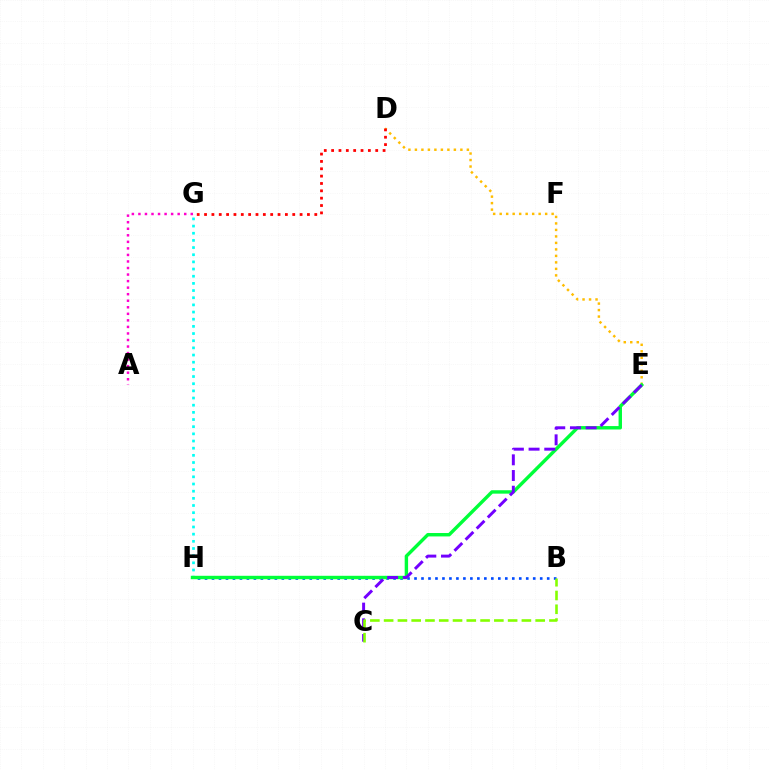{('D', 'E'): [{'color': '#ffbd00', 'line_style': 'dotted', 'thickness': 1.76}], ('A', 'G'): [{'color': '#ff00cf', 'line_style': 'dotted', 'thickness': 1.78}], ('G', 'H'): [{'color': '#00fff6', 'line_style': 'dotted', 'thickness': 1.95}], ('B', 'H'): [{'color': '#004bff', 'line_style': 'dotted', 'thickness': 1.9}], ('E', 'H'): [{'color': '#00ff39', 'line_style': 'solid', 'thickness': 2.46}], ('C', 'E'): [{'color': '#7200ff', 'line_style': 'dashed', 'thickness': 2.13}], ('B', 'C'): [{'color': '#84ff00', 'line_style': 'dashed', 'thickness': 1.87}], ('D', 'G'): [{'color': '#ff0000', 'line_style': 'dotted', 'thickness': 2.0}]}